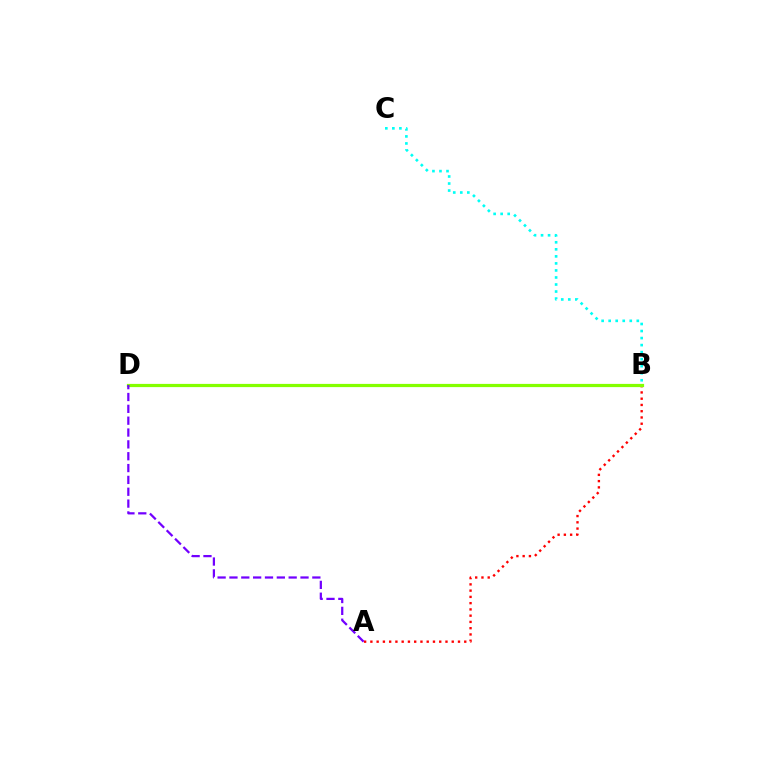{('A', 'B'): [{'color': '#ff0000', 'line_style': 'dotted', 'thickness': 1.7}], ('B', 'D'): [{'color': '#84ff00', 'line_style': 'solid', 'thickness': 2.31}], ('A', 'D'): [{'color': '#7200ff', 'line_style': 'dashed', 'thickness': 1.61}], ('B', 'C'): [{'color': '#00fff6', 'line_style': 'dotted', 'thickness': 1.91}]}